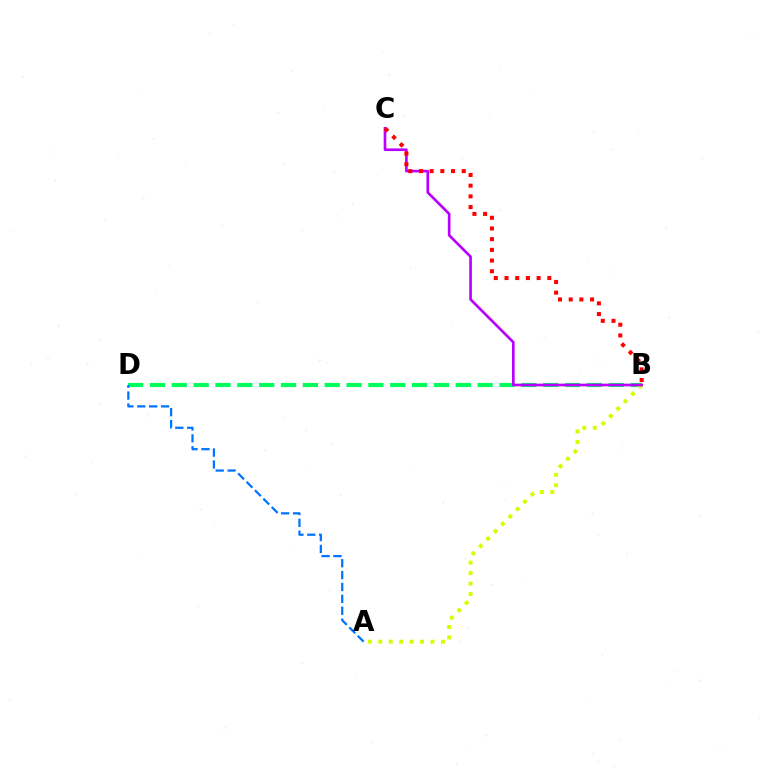{('B', 'D'): [{'color': '#00ff5c', 'line_style': 'dashed', 'thickness': 2.97}], ('A', 'B'): [{'color': '#d1ff00', 'line_style': 'dotted', 'thickness': 2.84}], ('A', 'D'): [{'color': '#0074ff', 'line_style': 'dashed', 'thickness': 1.61}], ('B', 'C'): [{'color': '#b900ff', 'line_style': 'solid', 'thickness': 1.92}, {'color': '#ff0000', 'line_style': 'dotted', 'thickness': 2.91}]}